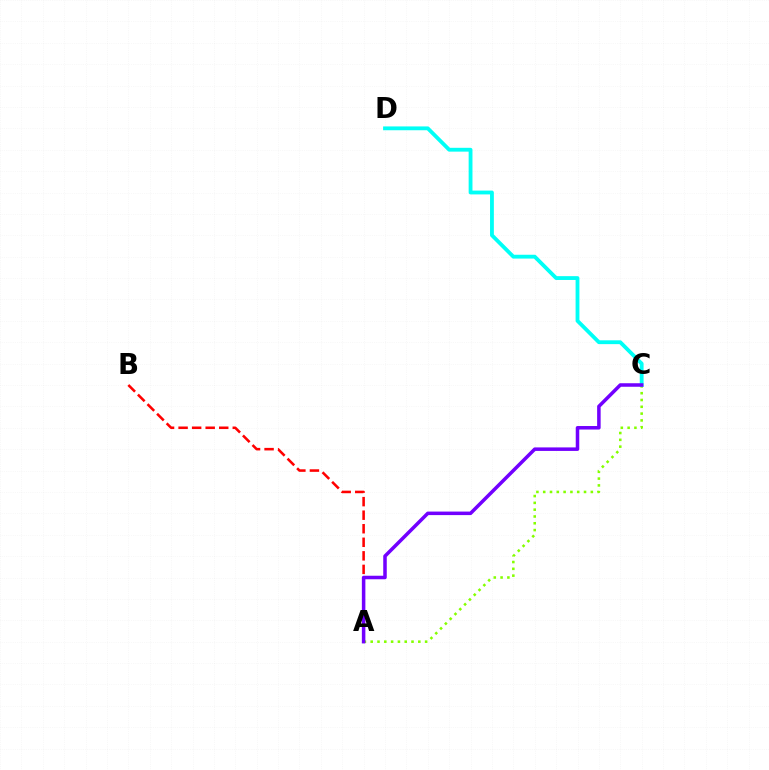{('A', 'B'): [{'color': '#ff0000', 'line_style': 'dashed', 'thickness': 1.84}], ('A', 'C'): [{'color': '#84ff00', 'line_style': 'dotted', 'thickness': 1.85}, {'color': '#7200ff', 'line_style': 'solid', 'thickness': 2.53}], ('C', 'D'): [{'color': '#00fff6', 'line_style': 'solid', 'thickness': 2.75}]}